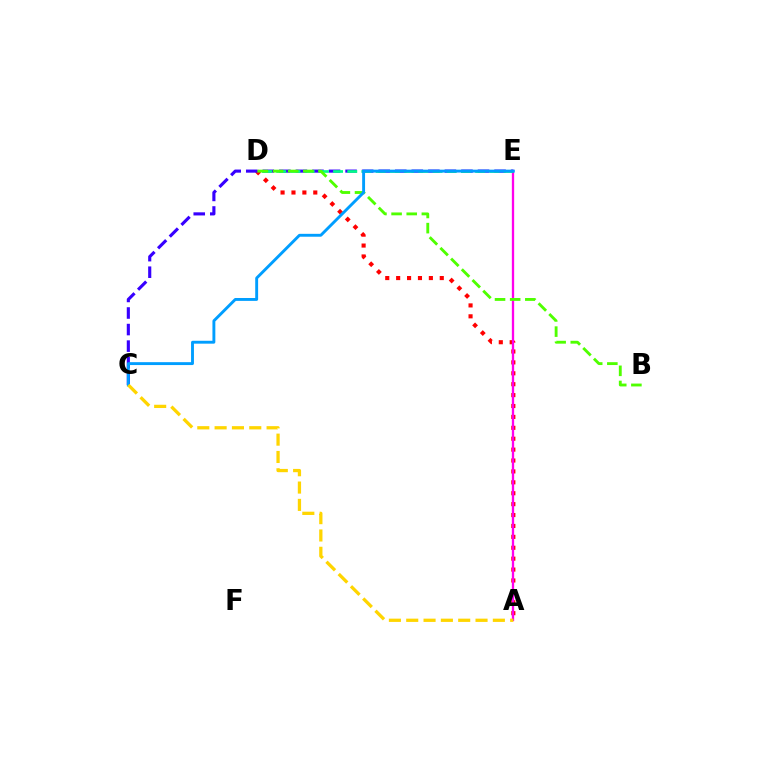{('A', 'D'): [{'color': '#ff0000', 'line_style': 'dotted', 'thickness': 2.96}], ('A', 'E'): [{'color': '#ff00ed', 'line_style': 'solid', 'thickness': 1.66}], ('C', 'E'): [{'color': '#3700ff', 'line_style': 'dashed', 'thickness': 2.25}, {'color': '#009eff', 'line_style': 'solid', 'thickness': 2.08}], ('D', 'E'): [{'color': '#00ff86', 'line_style': 'dashed', 'thickness': 1.93}], ('B', 'D'): [{'color': '#4fff00', 'line_style': 'dashed', 'thickness': 2.06}], ('A', 'C'): [{'color': '#ffd500', 'line_style': 'dashed', 'thickness': 2.35}]}